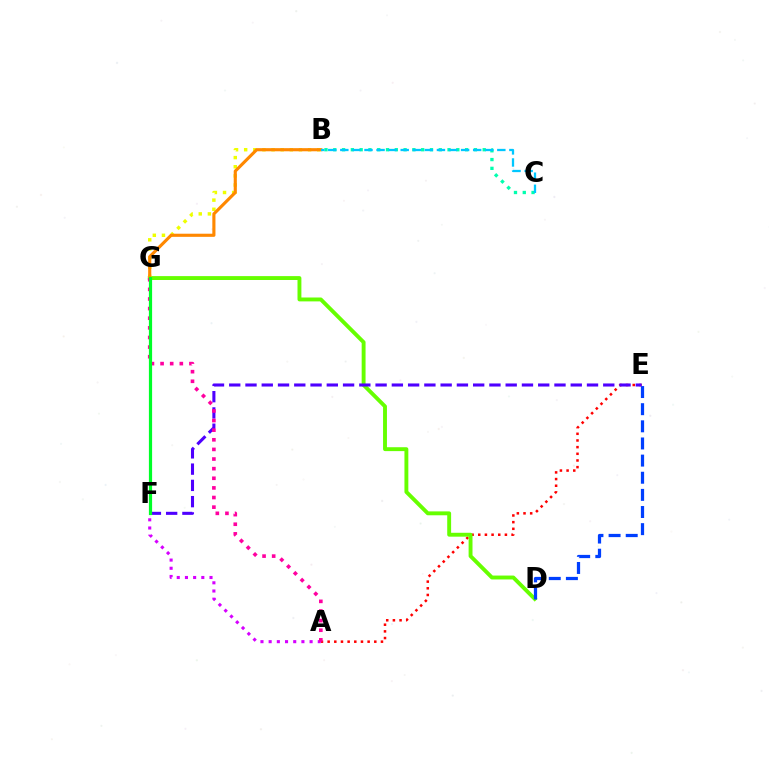{('A', 'E'): [{'color': '#ff0000', 'line_style': 'dotted', 'thickness': 1.81}], ('D', 'G'): [{'color': '#66ff00', 'line_style': 'solid', 'thickness': 2.8}], ('B', 'C'): [{'color': '#00ffaf', 'line_style': 'dotted', 'thickness': 2.39}, {'color': '#00c7ff', 'line_style': 'dashed', 'thickness': 1.64}], ('A', 'F'): [{'color': '#d600ff', 'line_style': 'dotted', 'thickness': 2.22}], ('B', 'G'): [{'color': '#eeff00', 'line_style': 'dotted', 'thickness': 2.48}, {'color': '#ff8800', 'line_style': 'solid', 'thickness': 2.25}], ('D', 'E'): [{'color': '#003fff', 'line_style': 'dashed', 'thickness': 2.33}], ('E', 'F'): [{'color': '#4f00ff', 'line_style': 'dashed', 'thickness': 2.21}], ('A', 'G'): [{'color': '#ff00a0', 'line_style': 'dotted', 'thickness': 2.61}], ('F', 'G'): [{'color': '#00ff27', 'line_style': 'solid', 'thickness': 2.31}]}